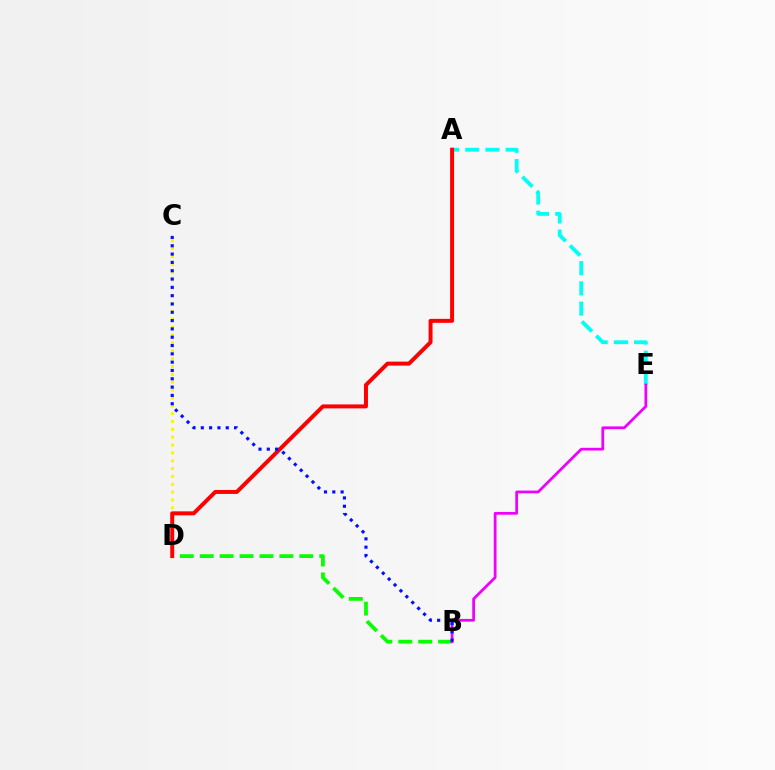{('C', 'D'): [{'color': '#fcf500', 'line_style': 'dotted', 'thickness': 2.13}], ('A', 'E'): [{'color': '#00fff6', 'line_style': 'dashed', 'thickness': 2.75}], ('B', 'D'): [{'color': '#08ff00', 'line_style': 'dashed', 'thickness': 2.71}], ('B', 'E'): [{'color': '#ee00ff', 'line_style': 'solid', 'thickness': 1.98}], ('A', 'D'): [{'color': '#ff0000', 'line_style': 'solid', 'thickness': 2.86}], ('B', 'C'): [{'color': '#0010ff', 'line_style': 'dotted', 'thickness': 2.26}]}